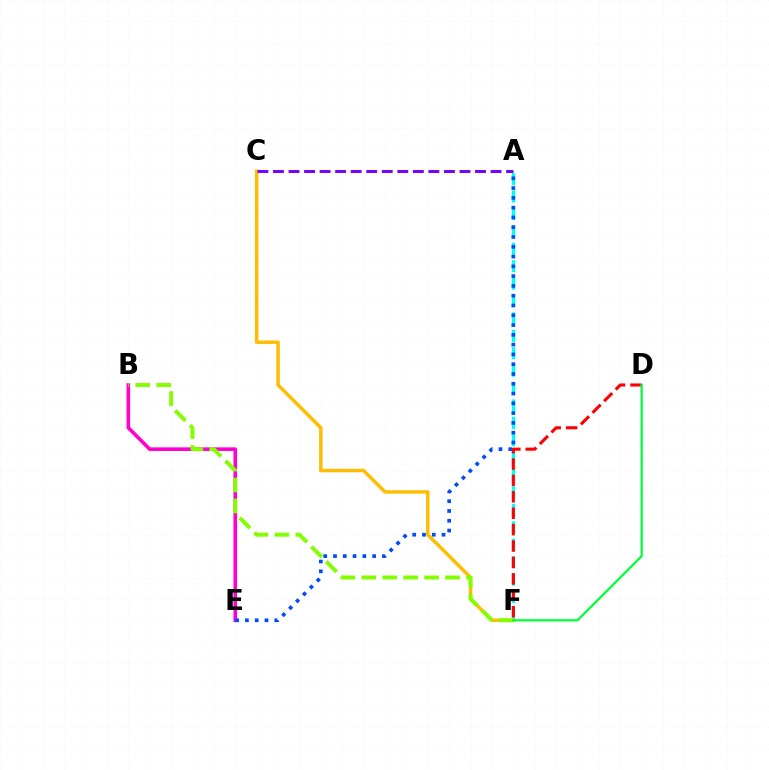{('B', 'E'): [{'color': '#ff00cf', 'line_style': 'solid', 'thickness': 2.6}], ('A', 'F'): [{'color': '#00fff6', 'line_style': 'dashed', 'thickness': 2.37}], ('C', 'F'): [{'color': '#ffbd00', 'line_style': 'solid', 'thickness': 2.5}], ('A', 'C'): [{'color': '#7200ff', 'line_style': 'dashed', 'thickness': 2.11}], ('A', 'E'): [{'color': '#004bff', 'line_style': 'dotted', 'thickness': 2.66}], ('D', 'F'): [{'color': '#ff0000', 'line_style': 'dashed', 'thickness': 2.23}, {'color': '#00ff39', 'line_style': 'solid', 'thickness': 1.6}], ('B', 'F'): [{'color': '#84ff00', 'line_style': 'dashed', 'thickness': 2.84}]}